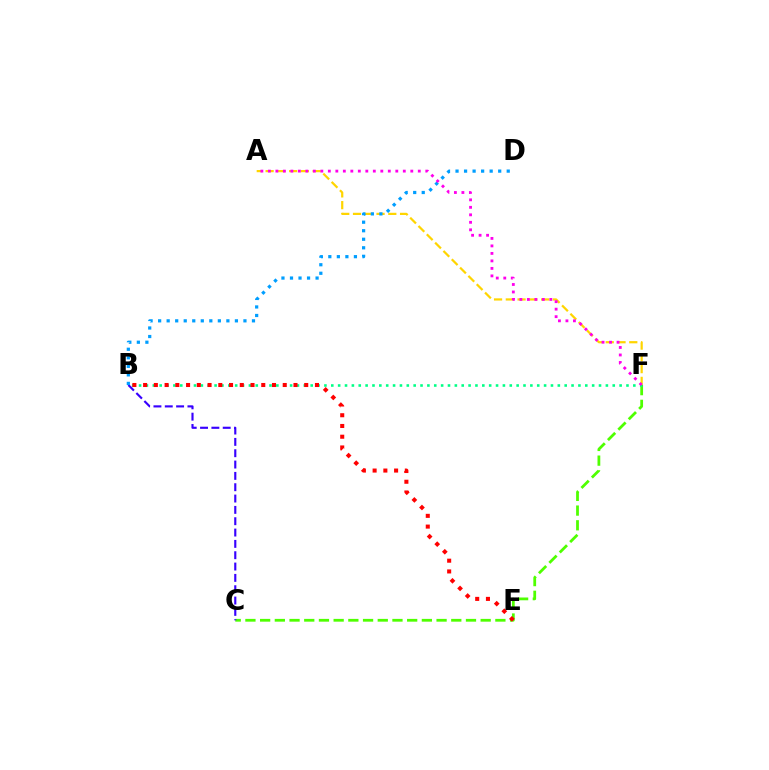{('C', 'F'): [{'color': '#4fff00', 'line_style': 'dashed', 'thickness': 2.0}], ('B', 'F'): [{'color': '#00ff86', 'line_style': 'dotted', 'thickness': 1.87}], ('B', 'E'): [{'color': '#ff0000', 'line_style': 'dotted', 'thickness': 2.92}], ('A', 'F'): [{'color': '#ffd500', 'line_style': 'dashed', 'thickness': 1.6}, {'color': '#ff00ed', 'line_style': 'dotted', 'thickness': 2.04}], ('B', 'C'): [{'color': '#3700ff', 'line_style': 'dashed', 'thickness': 1.54}], ('B', 'D'): [{'color': '#009eff', 'line_style': 'dotted', 'thickness': 2.32}]}